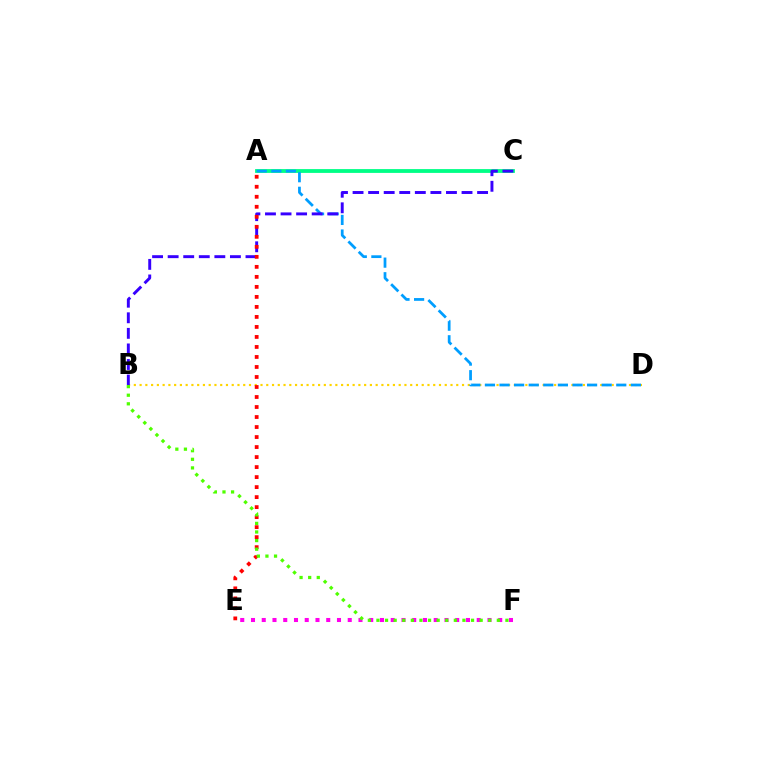{('A', 'C'): [{'color': '#00ff86', 'line_style': 'solid', 'thickness': 2.75}], ('E', 'F'): [{'color': '#ff00ed', 'line_style': 'dotted', 'thickness': 2.92}], ('B', 'D'): [{'color': '#ffd500', 'line_style': 'dotted', 'thickness': 1.56}], ('A', 'D'): [{'color': '#009eff', 'line_style': 'dashed', 'thickness': 1.98}], ('B', 'C'): [{'color': '#3700ff', 'line_style': 'dashed', 'thickness': 2.11}], ('A', 'E'): [{'color': '#ff0000', 'line_style': 'dotted', 'thickness': 2.72}], ('B', 'F'): [{'color': '#4fff00', 'line_style': 'dotted', 'thickness': 2.34}]}